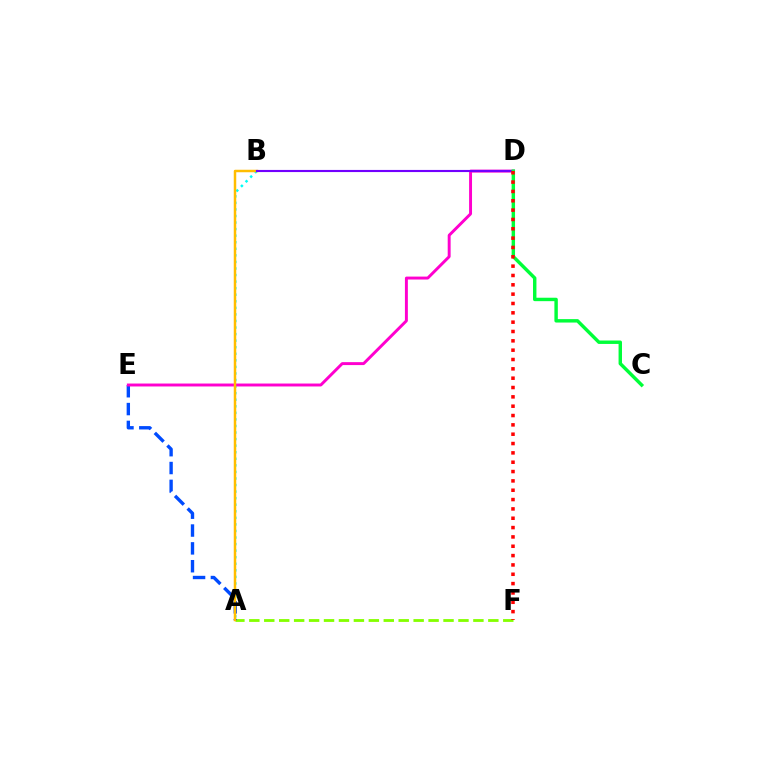{('A', 'F'): [{'color': '#84ff00', 'line_style': 'dashed', 'thickness': 2.03}], ('A', 'B'): [{'color': '#00fff6', 'line_style': 'dotted', 'thickness': 1.78}, {'color': '#ffbd00', 'line_style': 'solid', 'thickness': 1.79}], ('A', 'E'): [{'color': '#004bff', 'line_style': 'dashed', 'thickness': 2.42}], ('D', 'E'): [{'color': '#ff00cf', 'line_style': 'solid', 'thickness': 2.11}], ('B', 'D'): [{'color': '#7200ff', 'line_style': 'solid', 'thickness': 1.54}], ('C', 'D'): [{'color': '#00ff39', 'line_style': 'solid', 'thickness': 2.47}], ('D', 'F'): [{'color': '#ff0000', 'line_style': 'dotted', 'thickness': 2.54}]}